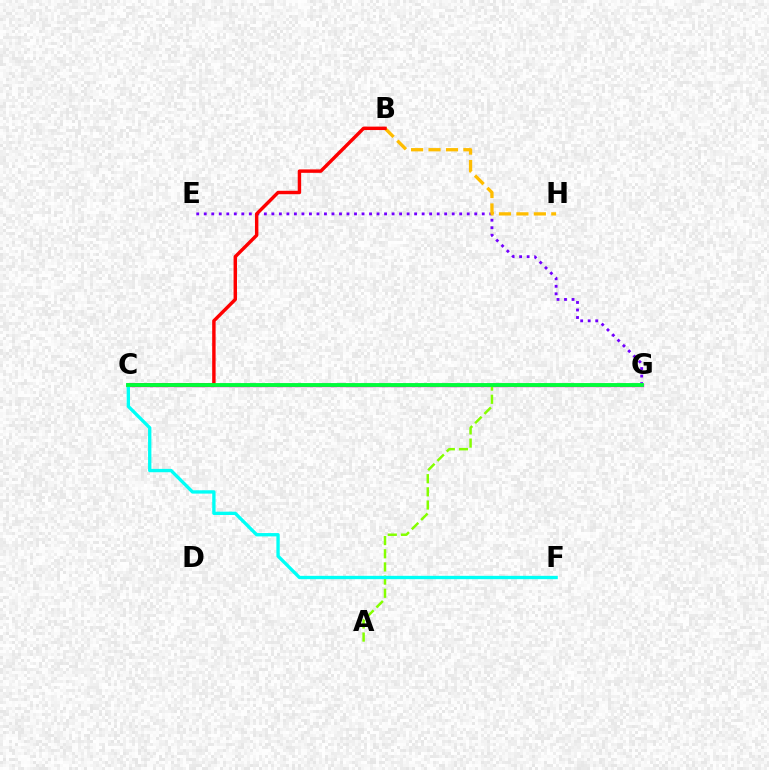{('C', 'G'): [{'color': '#004bff', 'line_style': 'solid', 'thickness': 1.64}, {'color': '#ff00cf', 'line_style': 'solid', 'thickness': 2.45}, {'color': '#00ff39', 'line_style': 'solid', 'thickness': 2.75}], ('E', 'G'): [{'color': '#7200ff', 'line_style': 'dotted', 'thickness': 2.04}], ('B', 'H'): [{'color': '#ffbd00', 'line_style': 'dashed', 'thickness': 2.37}], ('B', 'C'): [{'color': '#ff0000', 'line_style': 'solid', 'thickness': 2.47}], ('A', 'G'): [{'color': '#84ff00', 'line_style': 'dashed', 'thickness': 1.79}], ('C', 'F'): [{'color': '#00fff6', 'line_style': 'solid', 'thickness': 2.4}]}